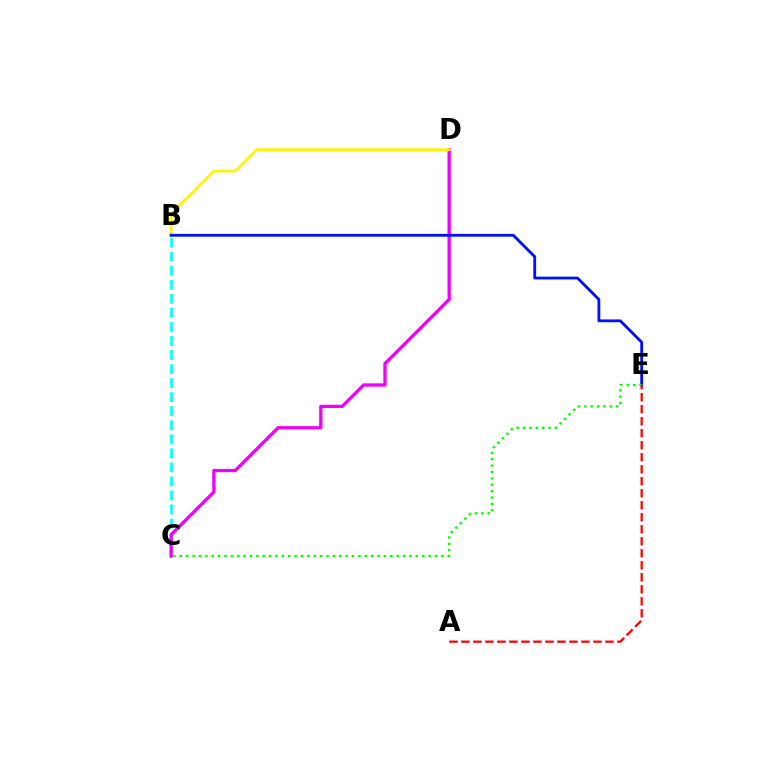{('B', 'C'): [{'color': '#00fff6', 'line_style': 'dashed', 'thickness': 1.91}], ('C', 'D'): [{'color': '#ee00ff', 'line_style': 'solid', 'thickness': 2.37}], ('B', 'D'): [{'color': '#fcf500', 'line_style': 'solid', 'thickness': 1.97}], ('B', 'E'): [{'color': '#0010ff', 'line_style': 'solid', 'thickness': 2.02}], ('C', 'E'): [{'color': '#08ff00', 'line_style': 'dotted', 'thickness': 1.73}], ('A', 'E'): [{'color': '#ff0000', 'line_style': 'dashed', 'thickness': 1.63}]}